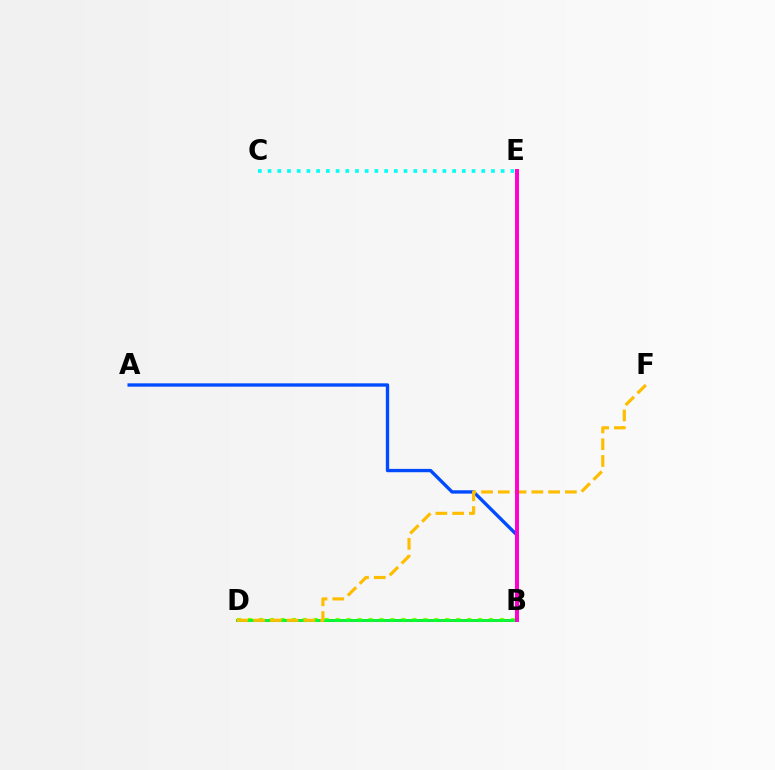{('B', 'E'): [{'color': '#7200ff', 'line_style': 'dotted', 'thickness': 1.89}, {'color': '#ff00cf', 'line_style': 'solid', 'thickness': 2.83}], ('B', 'D'): [{'color': '#ff0000', 'line_style': 'solid', 'thickness': 1.95}, {'color': '#84ff00', 'line_style': 'dotted', 'thickness': 2.98}, {'color': '#00ff39', 'line_style': 'solid', 'thickness': 1.99}], ('A', 'B'): [{'color': '#004bff', 'line_style': 'solid', 'thickness': 2.41}], ('C', 'E'): [{'color': '#00fff6', 'line_style': 'dotted', 'thickness': 2.64}], ('D', 'F'): [{'color': '#ffbd00', 'line_style': 'dashed', 'thickness': 2.28}]}